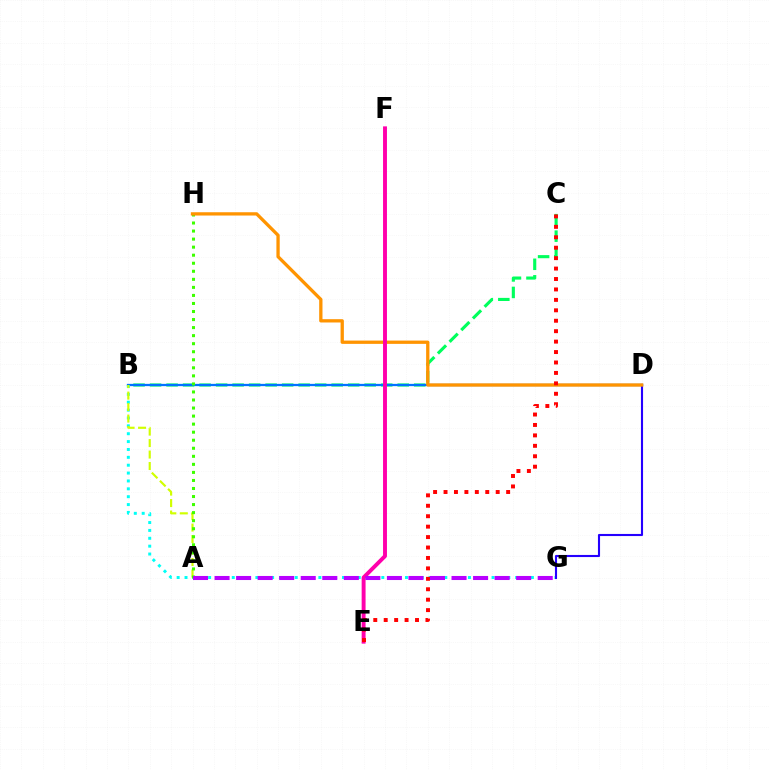{('B', 'C'): [{'color': '#00ff5c', 'line_style': 'dashed', 'thickness': 2.24}], ('B', 'D'): [{'color': '#0074ff', 'line_style': 'solid', 'thickness': 1.64}], ('B', 'G'): [{'color': '#00fff6', 'line_style': 'dotted', 'thickness': 2.14}], ('D', 'G'): [{'color': '#2500ff', 'line_style': 'solid', 'thickness': 1.52}], ('A', 'B'): [{'color': '#d1ff00', 'line_style': 'dashed', 'thickness': 1.56}], ('A', 'H'): [{'color': '#3dff00', 'line_style': 'dotted', 'thickness': 2.19}], ('D', 'H'): [{'color': '#ff9400', 'line_style': 'solid', 'thickness': 2.37}], ('E', 'F'): [{'color': '#ff00ac', 'line_style': 'solid', 'thickness': 2.82}], ('C', 'E'): [{'color': '#ff0000', 'line_style': 'dotted', 'thickness': 2.84}], ('A', 'G'): [{'color': '#b900ff', 'line_style': 'dashed', 'thickness': 2.93}]}